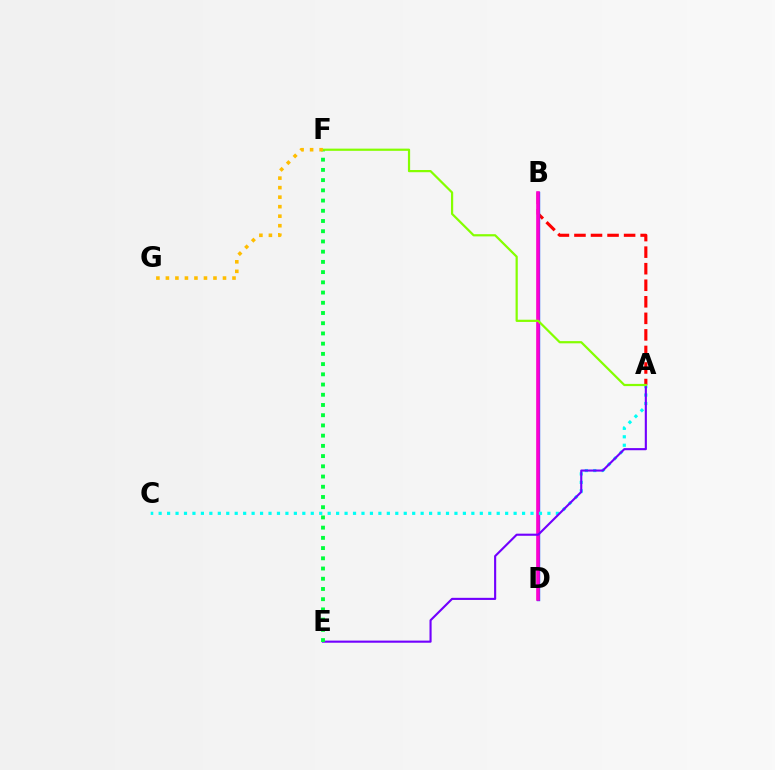{('A', 'B'): [{'color': '#ff0000', 'line_style': 'dashed', 'thickness': 2.25}], ('B', 'D'): [{'color': '#004bff', 'line_style': 'solid', 'thickness': 2.42}, {'color': '#ff00cf', 'line_style': 'solid', 'thickness': 2.57}], ('A', 'C'): [{'color': '#00fff6', 'line_style': 'dotted', 'thickness': 2.3}], ('A', 'E'): [{'color': '#7200ff', 'line_style': 'solid', 'thickness': 1.53}], ('E', 'F'): [{'color': '#00ff39', 'line_style': 'dotted', 'thickness': 2.78}], ('A', 'F'): [{'color': '#84ff00', 'line_style': 'solid', 'thickness': 1.59}], ('F', 'G'): [{'color': '#ffbd00', 'line_style': 'dotted', 'thickness': 2.59}]}